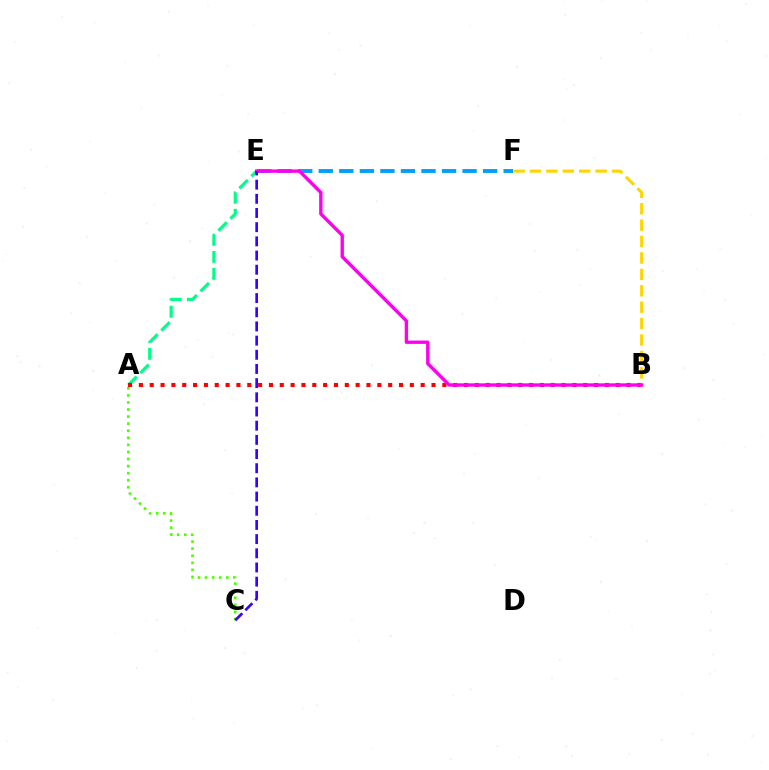{('A', 'E'): [{'color': '#00ff86', 'line_style': 'dashed', 'thickness': 2.31}], ('A', 'C'): [{'color': '#4fff00', 'line_style': 'dotted', 'thickness': 1.92}], ('A', 'B'): [{'color': '#ff0000', 'line_style': 'dotted', 'thickness': 2.94}], ('E', 'F'): [{'color': '#009eff', 'line_style': 'dashed', 'thickness': 2.79}], ('B', 'F'): [{'color': '#ffd500', 'line_style': 'dashed', 'thickness': 2.23}], ('B', 'E'): [{'color': '#ff00ed', 'line_style': 'solid', 'thickness': 2.43}], ('C', 'E'): [{'color': '#3700ff', 'line_style': 'dashed', 'thickness': 1.93}]}